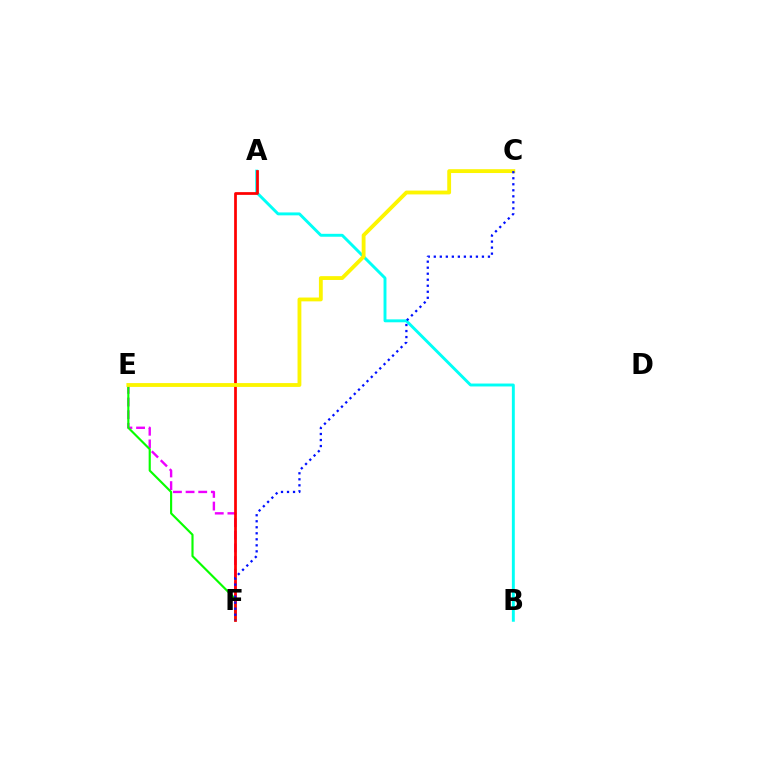{('A', 'B'): [{'color': '#00fff6', 'line_style': 'solid', 'thickness': 2.1}], ('E', 'F'): [{'color': '#ee00ff', 'line_style': 'dashed', 'thickness': 1.72}, {'color': '#08ff00', 'line_style': 'solid', 'thickness': 1.54}], ('A', 'F'): [{'color': '#ff0000', 'line_style': 'solid', 'thickness': 1.97}], ('C', 'E'): [{'color': '#fcf500', 'line_style': 'solid', 'thickness': 2.76}], ('C', 'F'): [{'color': '#0010ff', 'line_style': 'dotted', 'thickness': 1.63}]}